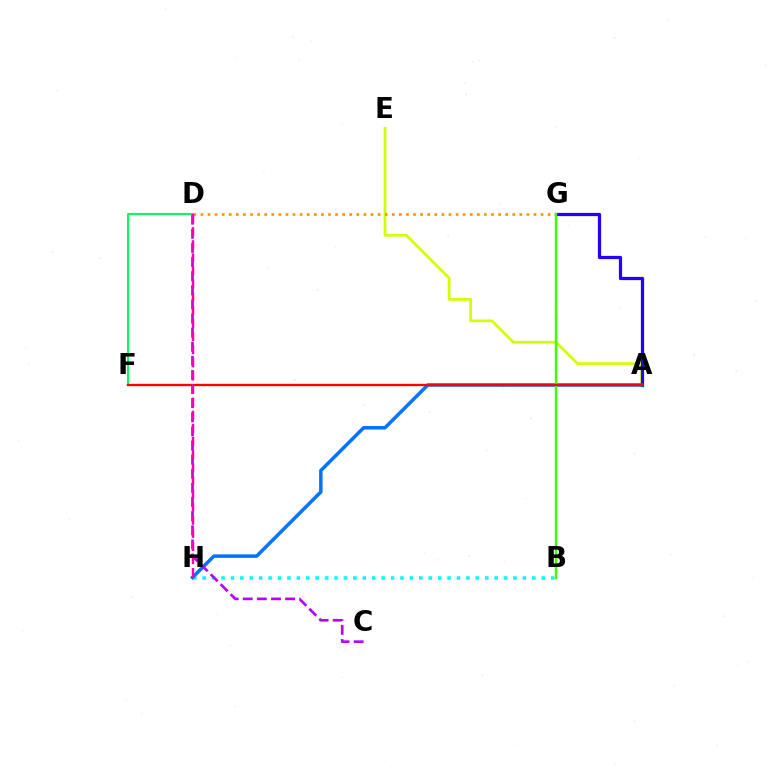{('A', 'E'): [{'color': '#d1ff00', 'line_style': 'solid', 'thickness': 1.96}], ('A', 'G'): [{'color': '#2500ff', 'line_style': 'solid', 'thickness': 2.33}], ('D', 'G'): [{'color': '#ff9400', 'line_style': 'dotted', 'thickness': 1.93}], ('B', 'H'): [{'color': '#00fff6', 'line_style': 'dotted', 'thickness': 2.56}], ('A', 'H'): [{'color': '#0074ff', 'line_style': 'solid', 'thickness': 2.52}], ('C', 'D'): [{'color': '#b900ff', 'line_style': 'dashed', 'thickness': 1.92}], ('B', 'G'): [{'color': '#3dff00', 'line_style': 'solid', 'thickness': 1.75}], ('D', 'F'): [{'color': '#00ff5c', 'line_style': 'solid', 'thickness': 1.5}], ('A', 'F'): [{'color': '#ff0000', 'line_style': 'solid', 'thickness': 1.67}], ('D', 'H'): [{'color': '#ff00ac', 'line_style': 'dashed', 'thickness': 1.78}]}